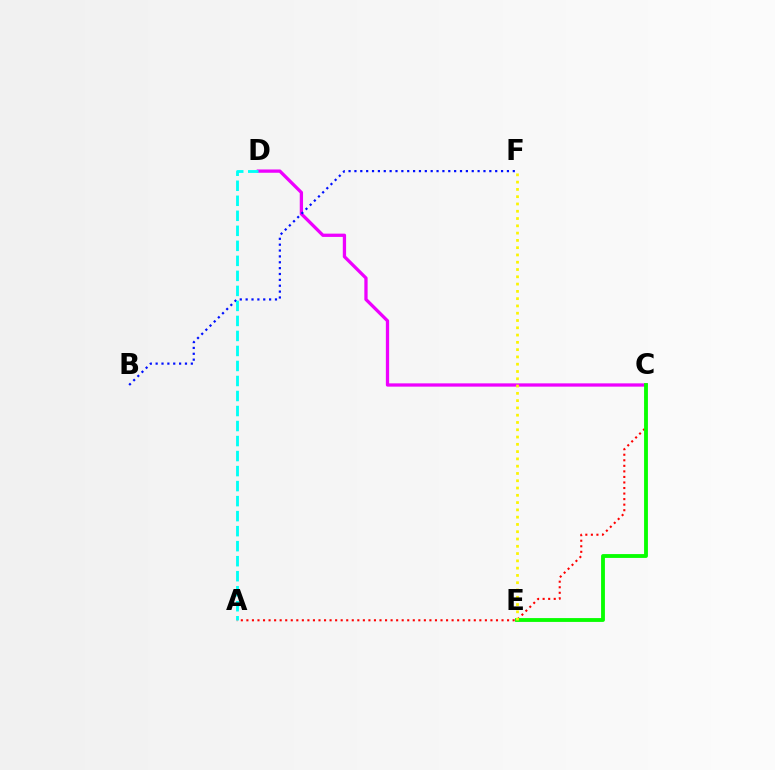{('C', 'D'): [{'color': '#ee00ff', 'line_style': 'solid', 'thickness': 2.36}], ('A', 'C'): [{'color': '#ff0000', 'line_style': 'dotted', 'thickness': 1.51}], ('B', 'F'): [{'color': '#0010ff', 'line_style': 'dotted', 'thickness': 1.59}], ('A', 'D'): [{'color': '#00fff6', 'line_style': 'dashed', 'thickness': 2.04}], ('C', 'E'): [{'color': '#08ff00', 'line_style': 'solid', 'thickness': 2.76}], ('E', 'F'): [{'color': '#fcf500', 'line_style': 'dotted', 'thickness': 1.98}]}